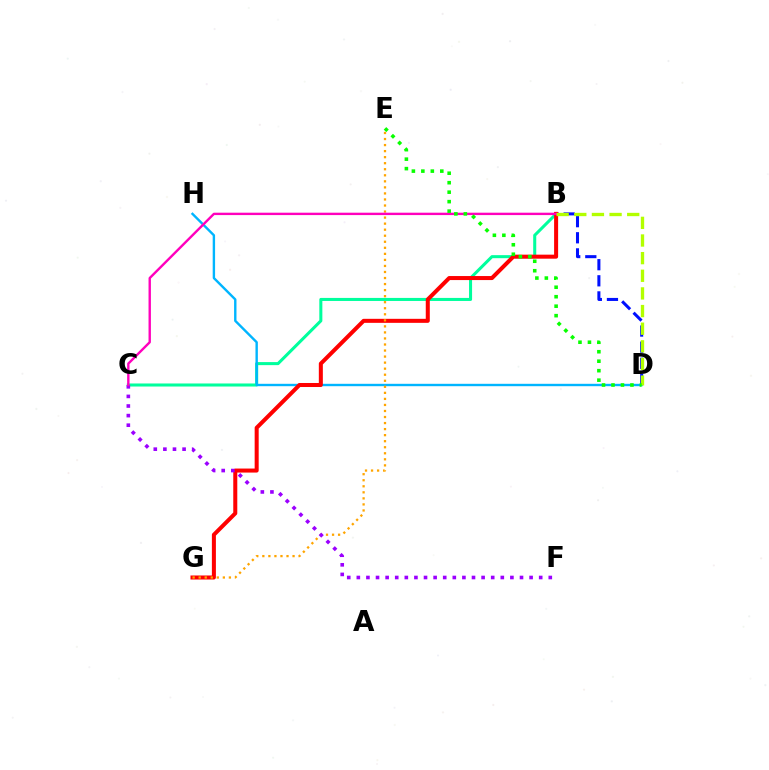{('B', 'D'): [{'color': '#0010ff', 'line_style': 'dashed', 'thickness': 2.19}, {'color': '#b3ff00', 'line_style': 'dashed', 'thickness': 2.4}], ('B', 'C'): [{'color': '#00ff9d', 'line_style': 'solid', 'thickness': 2.19}, {'color': '#ff00bd', 'line_style': 'solid', 'thickness': 1.72}], ('D', 'H'): [{'color': '#00b5ff', 'line_style': 'solid', 'thickness': 1.72}], ('B', 'G'): [{'color': '#ff0000', 'line_style': 'solid', 'thickness': 2.9}], ('E', 'G'): [{'color': '#ffa500', 'line_style': 'dotted', 'thickness': 1.64}], ('C', 'F'): [{'color': '#9b00ff', 'line_style': 'dotted', 'thickness': 2.61}], ('D', 'E'): [{'color': '#08ff00', 'line_style': 'dotted', 'thickness': 2.57}]}